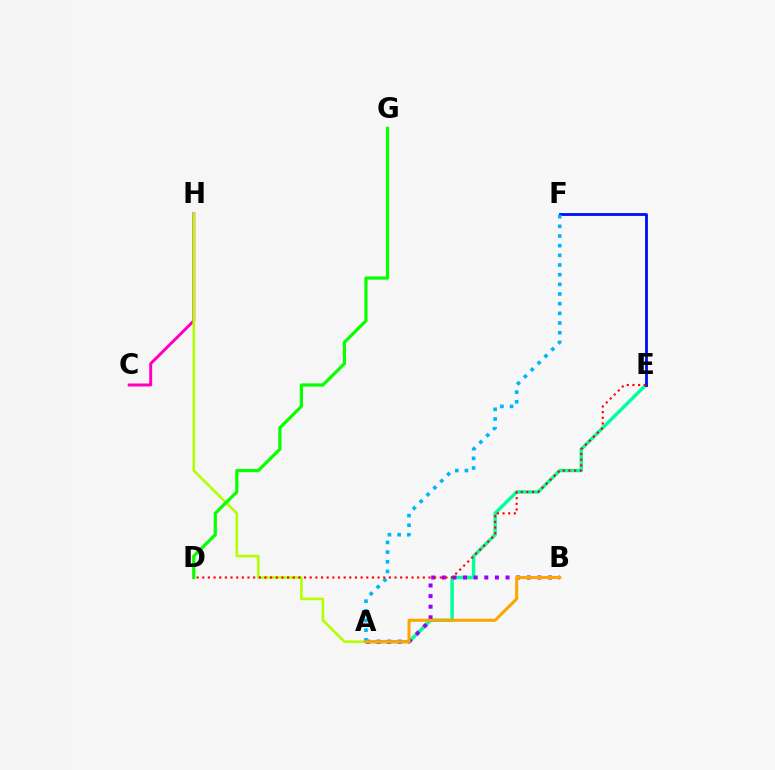{('A', 'E'): [{'color': '#00ff9d', 'line_style': 'solid', 'thickness': 2.46}], ('E', 'F'): [{'color': '#0010ff', 'line_style': 'solid', 'thickness': 2.03}], ('A', 'B'): [{'color': '#9b00ff', 'line_style': 'dotted', 'thickness': 2.89}, {'color': '#ffa500', 'line_style': 'solid', 'thickness': 2.19}], ('C', 'H'): [{'color': '#ff00bd', 'line_style': 'solid', 'thickness': 2.14}], ('A', 'H'): [{'color': '#b3ff00', 'line_style': 'solid', 'thickness': 1.87}], ('D', 'G'): [{'color': '#08ff00', 'line_style': 'solid', 'thickness': 2.3}], ('A', 'F'): [{'color': '#00b5ff', 'line_style': 'dotted', 'thickness': 2.63}], ('D', 'E'): [{'color': '#ff0000', 'line_style': 'dotted', 'thickness': 1.54}]}